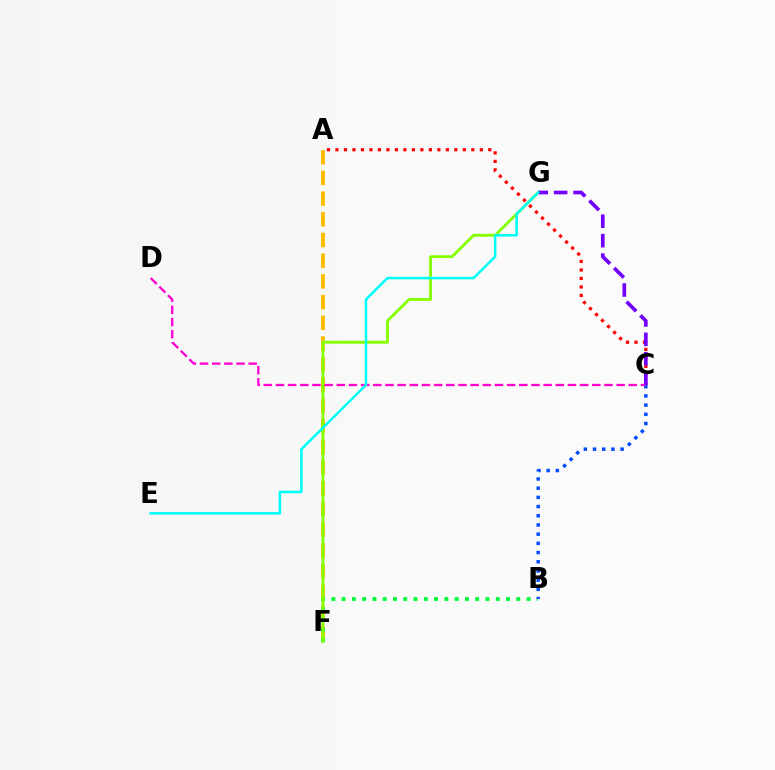{('A', 'C'): [{'color': '#ff0000', 'line_style': 'dotted', 'thickness': 2.31}], ('A', 'F'): [{'color': '#ffbd00', 'line_style': 'dashed', 'thickness': 2.81}], ('B', 'F'): [{'color': '#00ff39', 'line_style': 'dotted', 'thickness': 2.79}], ('B', 'C'): [{'color': '#004bff', 'line_style': 'dotted', 'thickness': 2.5}], ('F', 'G'): [{'color': '#84ff00', 'line_style': 'solid', 'thickness': 2.04}], ('C', 'D'): [{'color': '#ff00cf', 'line_style': 'dashed', 'thickness': 1.65}], ('C', 'G'): [{'color': '#7200ff', 'line_style': 'dashed', 'thickness': 2.64}], ('E', 'G'): [{'color': '#00fff6', 'line_style': 'solid', 'thickness': 1.82}]}